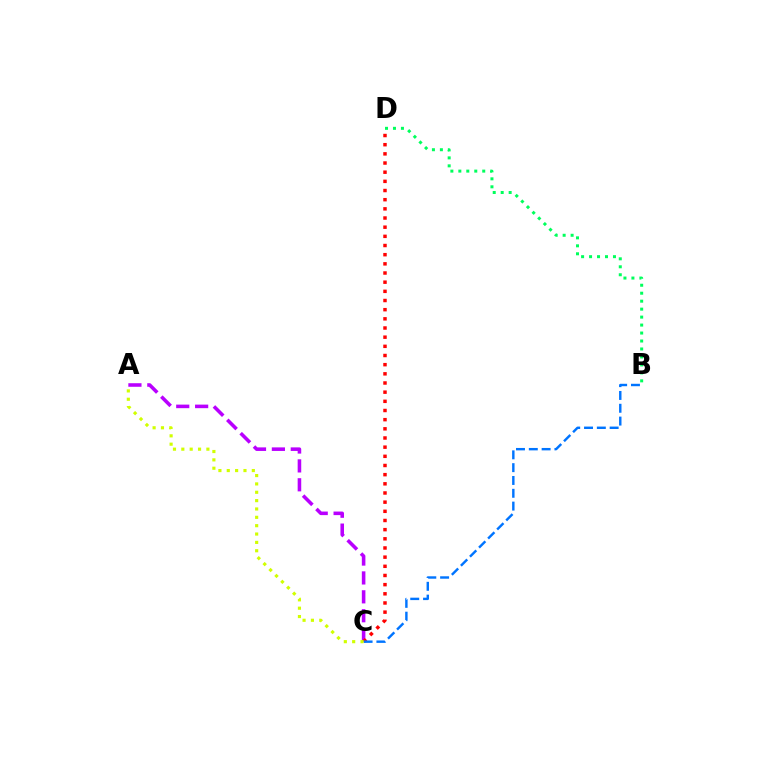{('A', 'C'): [{'color': '#b900ff', 'line_style': 'dashed', 'thickness': 2.57}, {'color': '#d1ff00', 'line_style': 'dotted', 'thickness': 2.27}], ('C', 'D'): [{'color': '#ff0000', 'line_style': 'dotted', 'thickness': 2.49}], ('B', 'C'): [{'color': '#0074ff', 'line_style': 'dashed', 'thickness': 1.74}], ('B', 'D'): [{'color': '#00ff5c', 'line_style': 'dotted', 'thickness': 2.16}]}